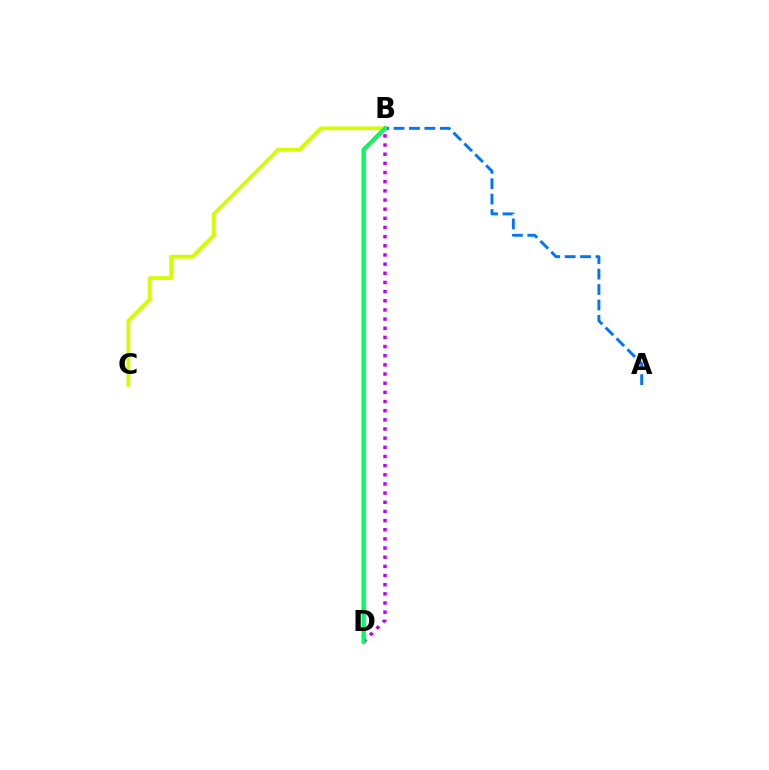{('B', 'C'): [{'color': '#d1ff00', 'line_style': 'solid', 'thickness': 2.71}], ('B', 'D'): [{'color': '#ff0000', 'line_style': 'solid', 'thickness': 2.55}, {'color': '#b900ff', 'line_style': 'dotted', 'thickness': 2.49}, {'color': '#00ff5c', 'line_style': 'solid', 'thickness': 2.72}], ('A', 'B'): [{'color': '#0074ff', 'line_style': 'dashed', 'thickness': 2.09}]}